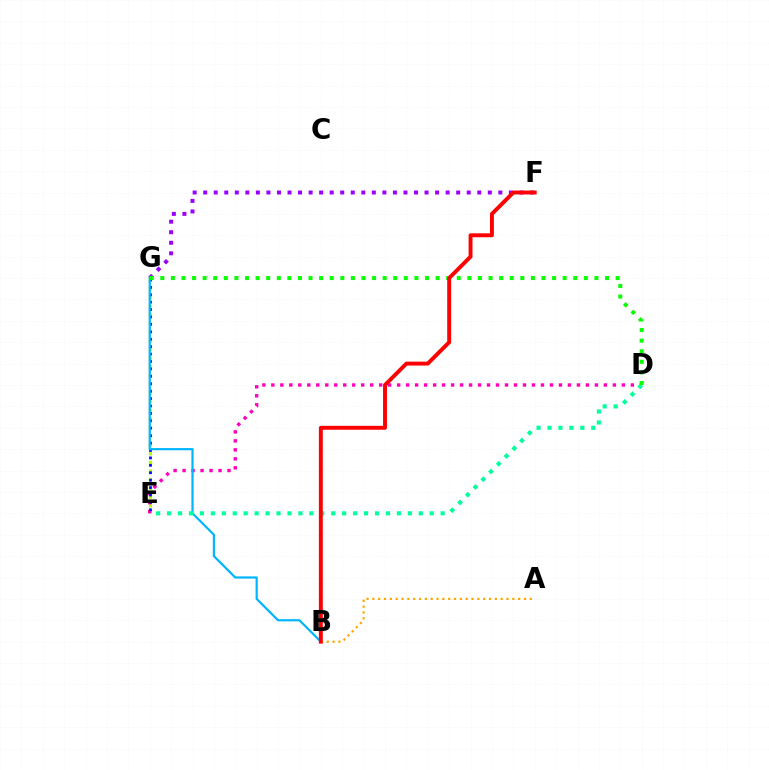{('E', 'G'): [{'color': '#b3ff00', 'line_style': 'dotted', 'thickness': 2.36}, {'color': '#0010ff', 'line_style': 'dotted', 'thickness': 2.02}], ('F', 'G'): [{'color': '#9b00ff', 'line_style': 'dotted', 'thickness': 2.86}], ('D', 'E'): [{'color': '#ff00bd', 'line_style': 'dotted', 'thickness': 2.44}, {'color': '#00ff9d', 'line_style': 'dotted', 'thickness': 2.97}], ('B', 'G'): [{'color': '#00b5ff', 'line_style': 'solid', 'thickness': 1.58}], ('A', 'B'): [{'color': '#ffa500', 'line_style': 'dotted', 'thickness': 1.58}], ('D', 'G'): [{'color': '#08ff00', 'line_style': 'dotted', 'thickness': 2.88}], ('B', 'F'): [{'color': '#ff0000', 'line_style': 'solid', 'thickness': 2.81}]}